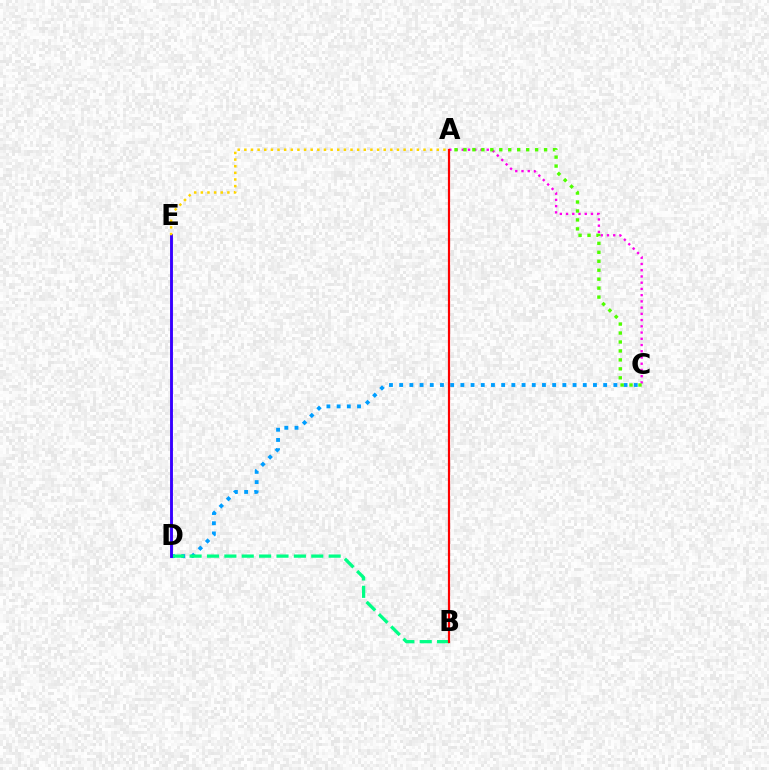{('C', 'D'): [{'color': '#009eff', 'line_style': 'dotted', 'thickness': 2.77}], ('B', 'D'): [{'color': '#00ff86', 'line_style': 'dashed', 'thickness': 2.36}], ('A', 'C'): [{'color': '#ff00ed', 'line_style': 'dotted', 'thickness': 1.69}, {'color': '#4fff00', 'line_style': 'dotted', 'thickness': 2.43}], ('A', 'B'): [{'color': '#ff0000', 'line_style': 'solid', 'thickness': 1.58}], ('D', 'E'): [{'color': '#3700ff', 'line_style': 'solid', 'thickness': 2.08}], ('A', 'E'): [{'color': '#ffd500', 'line_style': 'dotted', 'thickness': 1.8}]}